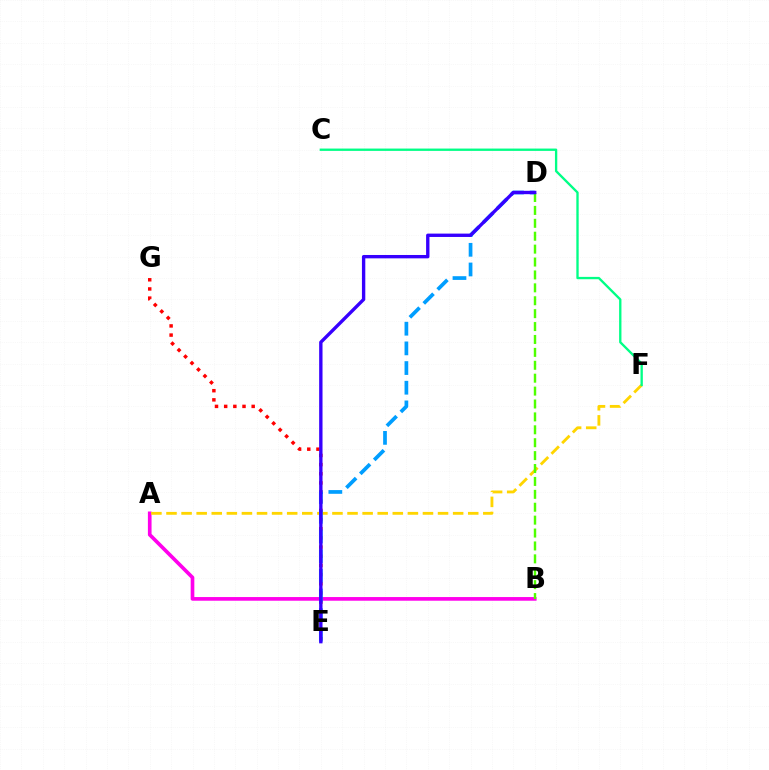{('A', 'B'): [{'color': '#ff00ed', 'line_style': 'solid', 'thickness': 2.64}], ('E', 'G'): [{'color': '#ff0000', 'line_style': 'dotted', 'thickness': 2.49}], ('A', 'F'): [{'color': '#ffd500', 'line_style': 'dashed', 'thickness': 2.05}], ('C', 'F'): [{'color': '#00ff86', 'line_style': 'solid', 'thickness': 1.68}], ('B', 'D'): [{'color': '#4fff00', 'line_style': 'dashed', 'thickness': 1.75}], ('D', 'E'): [{'color': '#009eff', 'line_style': 'dashed', 'thickness': 2.67}, {'color': '#3700ff', 'line_style': 'solid', 'thickness': 2.42}]}